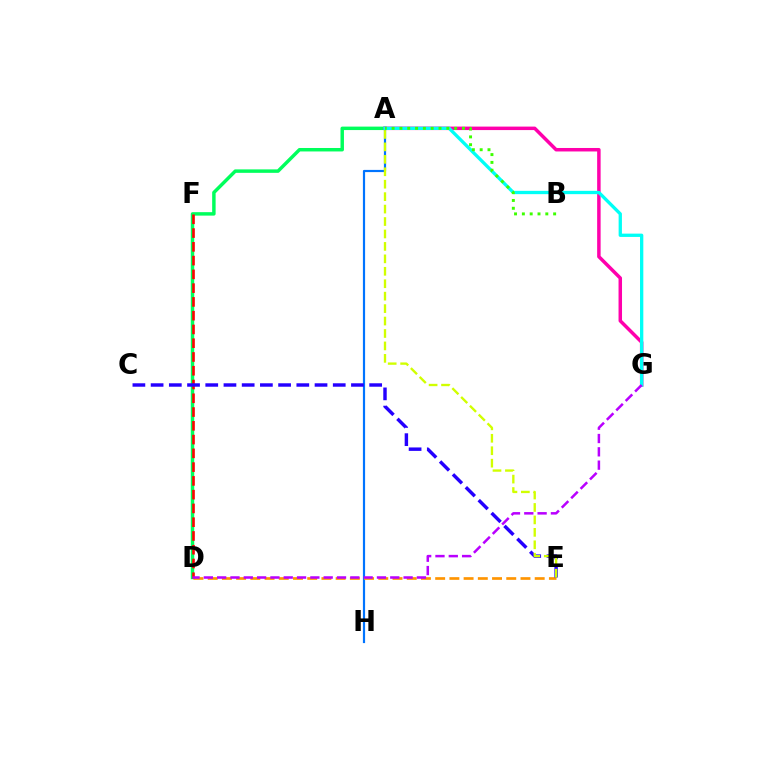{('A', 'D'): [{'color': '#00ff5c', 'line_style': 'solid', 'thickness': 2.49}], ('A', 'H'): [{'color': '#0074ff', 'line_style': 'solid', 'thickness': 1.57}], ('D', 'E'): [{'color': '#ff9400', 'line_style': 'dashed', 'thickness': 1.93}], ('A', 'G'): [{'color': '#ff00ac', 'line_style': 'solid', 'thickness': 2.51}, {'color': '#00fff6', 'line_style': 'solid', 'thickness': 2.38}], ('D', 'F'): [{'color': '#ff0000', 'line_style': 'dashed', 'thickness': 1.87}], ('D', 'G'): [{'color': '#b900ff', 'line_style': 'dashed', 'thickness': 1.81}], ('A', 'B'): [{'color': '#3dff00', 'line_style': 'dotted', 'thickness': 2.12}], ('C', 'E'): [{'color': '#2500ff', 'line_style': 'dashed', 'thickness': 2.47}], ('A', 'E'): [{'color': '#d1ff00', 'line_style': 'dashed', 'thickness': 1.69}]}